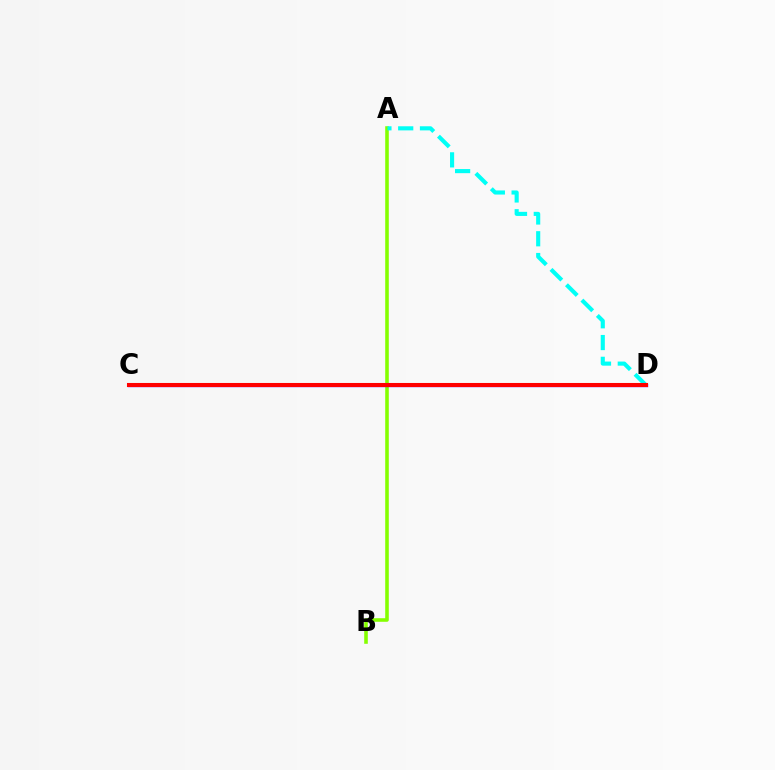{('A', 'B'): [{'color': '#84ff00', 'line_style': 'solid', 'thickness': 2.57}], ('A', 'D'): [{'color': '#00fff6', 'line_style': 'dashed', 'thickness': 2.96}], ('C', 'D'): [{'color': '#7200ff', 'line_style': 'solid', 'thickness': 2.4}, {'color': '#ff0000', 'line_style': 'solid', 'thickness': 2.93}]}